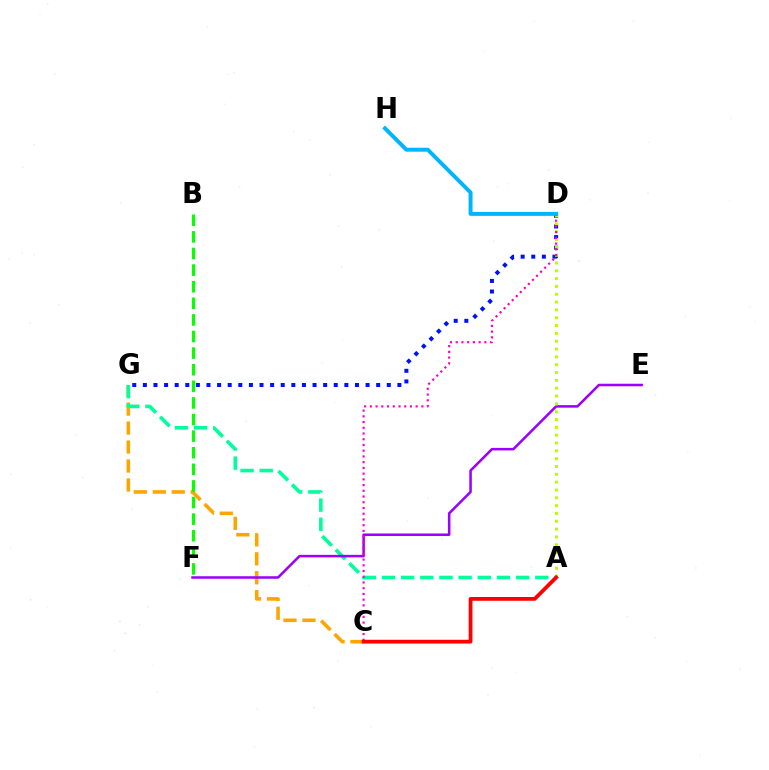{('D', 'G'): [{'color': '#0010ff', 'line_style': 'dotted', 'thickness': 2.88}], ('C', 'G'): [{'color': '#ffa500', 'line_style': 'dashed', 'thickness': 2.58}], ('A', 'G'): [{'color': '#00ff9d', 'line_style': 'dashed', 'thickness': 2.6}], ('B', 'F'): [{'color': '#08ff00', 'line_style': 'dashed', 'thickness': 2.26}], ('E', 'F'): [{'color': '#9b00ff', 'line_style': 'solid', 'thickness': 1.82}], ('A', 'D'): [{'color': '#b3ff00', 'line_style': 'dotted', 'thickness': 2.13}], ('C', 'D'): [{'color': '#ff00bd', 'line_style': 'dotted', 'thickness': 1.56}], ('A', 'C'): [{'color': '#ff0000', 'line_style': 'solid', 'thickness': 2.72}], ('D', 'H'): [{'color': '#00b5ff', 'line_style': 'solid', 'thickness': 2.83}]}